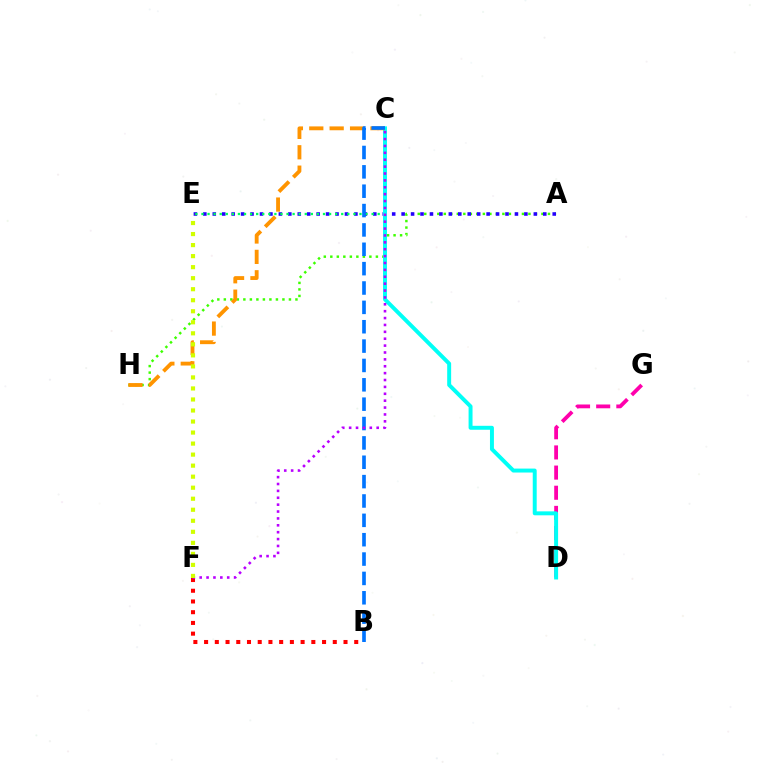{('B', 'F'): [{'color': '#ff0000', 'line_style': 'dotted', 'thickness': 2.91}], ('A', 'H'): [{'color': '#3dff00', 'line_style': 'dotted', 'thickness': 1.77}], ('D', 'G'): [{'color': '#ff00ac', 'line_style': 'dashed', 'thickness': 2.74}], ('A', 'E'): [{'color': '#2500ff', 'line_style': 'dotted', 'thickness': 2.57}], ('C', 'E'): [{'color': '#00ff5c', 'line_style': 'dotted', 'thickness': 1.65}], ('C', 'D'): [{'color': '#00fff6', 'line_style': 'solid', 'thickness': 2.84}], ('C', 'H'): [{'color': '#ff9400', 'line_style': 'dashed', 'thickness': 2.77}], ('B', 'C'): [{'color': '#0074ff', 'line_style': 'dashed', 'thickness': 2.63}], ('C', 'F'): [{'color': '#b900ff', 'line_style': 'dotted', 'thickness': 1.87}], ('E', 'F'): [{'color': '#d1ff00', 'line_style': 'dotted', 'thickness': 3.0}]}